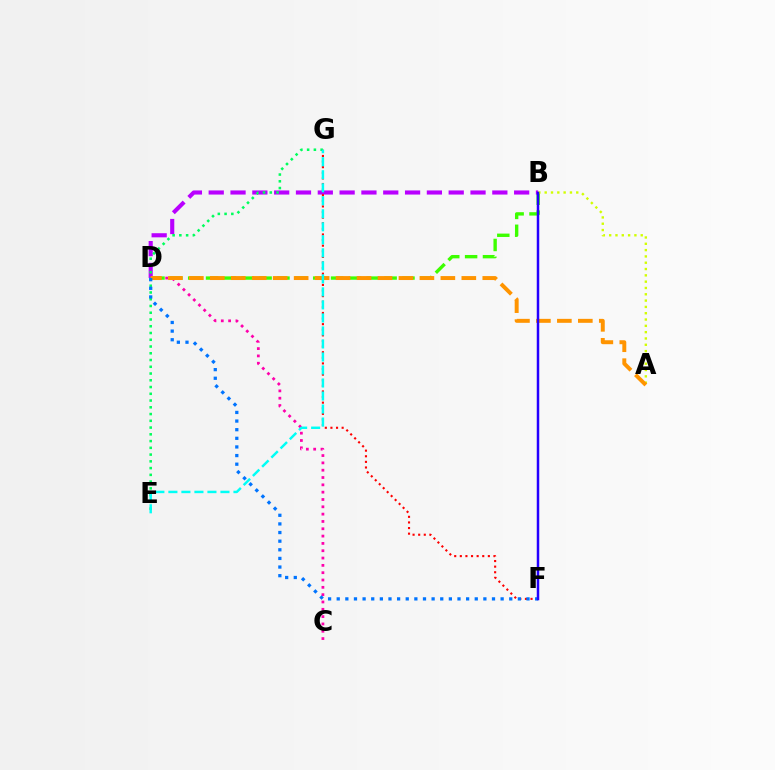{('C', 'D'): [{'color': '#ff00ac', 'line_style': 'dotted', 'thickness': 1.99}], ('B', 'D'): [{'color': '#3dff00', 'line_style': 'dashed', 'thickness': 2.43}, {'color': '#b900ff', 'line_style': 'dashed', 'thickness': 2.96}], ('A', 'B'): [{'color': '#d1ff00', 'line_style': 'dotted', 'thickness': 1.71}], ('F', 'G'): [{'color': '#ff0000', 'line_style': 'dotted', 'thickness': 1.52}], ('E', 'G'): [{'color': '#00ff5c', 'line_style': 'dotted', 'thickness': 1.84}, {'color': '#00fff6', 'line_style': 'dashed', 'thickness': 1.77}], ('A', 'D'): [{'color': '#ff9400', 'line_style': 'dashed', 'thickness': 2.85}], ('D', 'F'): [{'color': '#0074ff', 'line_style': 'dotted', 'thickness': 2.34}], ('B', 'F'): [{'color': '#2500ff', 'line_style': 'solid', 'thickness': 1.8}]}